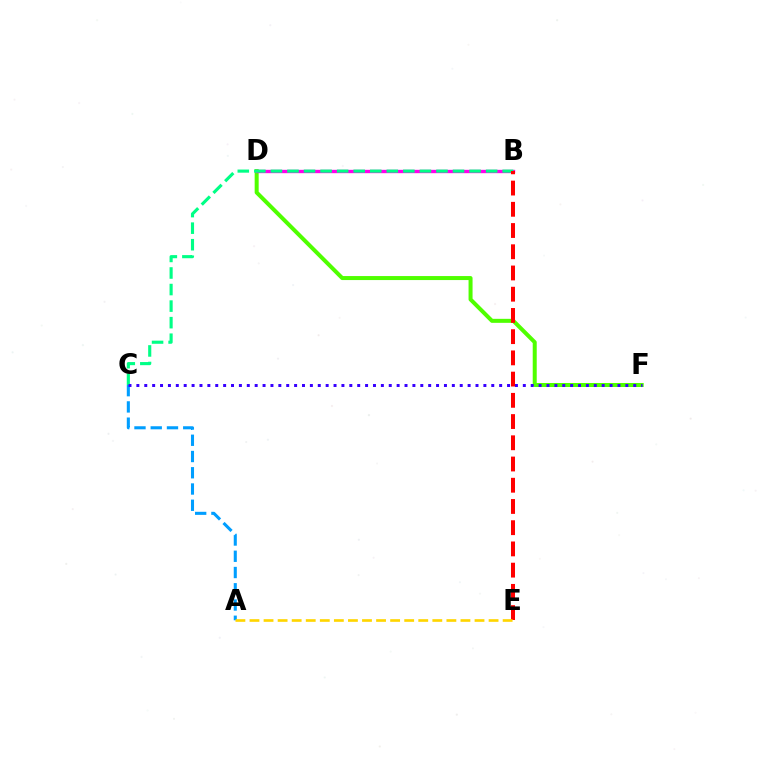{('A', 'C'): [{'color': '#009eff', 'line_style': 'dashed', 'thickness': 2.21}], ('D', 'F'): [{'color': '#4fff00', 'line_style': 'solid', 'thickness': 2.88}], ('B', 'D'): [{'color': '#ff00ed', 'line_style': 'solid', 'thickness': 2.41}], ('B', 'C'): [{'color': '#00ff86', 'line_style': 'dashed', 'thickness': 2.25}], ('C', 'F'): [{'color': '#3700ff', 'line_style': 'dotted', 'thickness': 2.14}], ('B', 'E'): [{'color': '#ff0000', 'line_style': 'dashed', 'thickness': 2.88}], ('A', 'E'): [{'color': '#ffd500', 'line_style': 'dashed', 'thickness': 1.91}]}